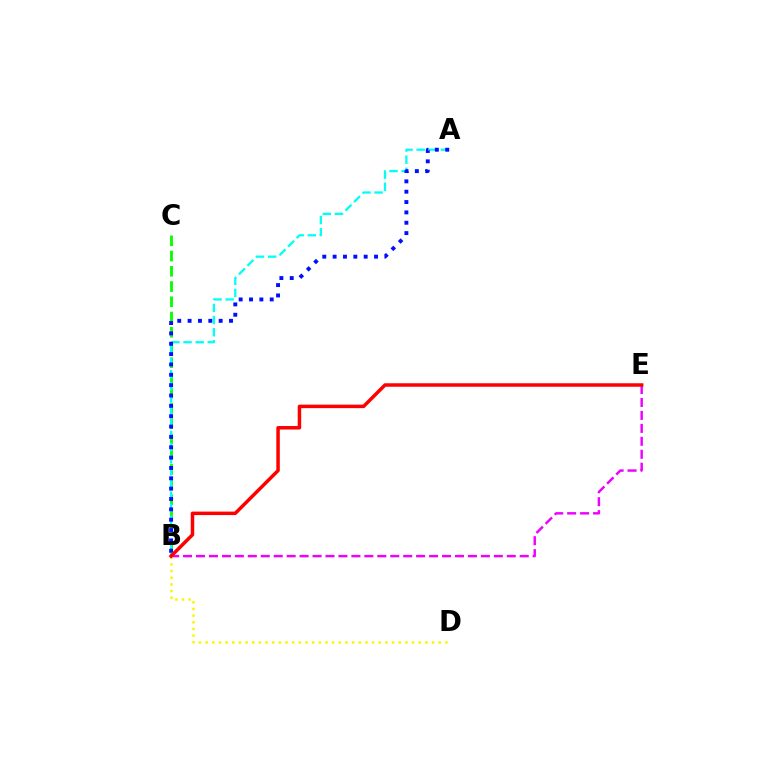{('B', 'E'): [{'color': '#ee00ff', 'line_style': 'dashed', 'thickness': 1.76}, {'color': '#ff0000', 'line_style': 'solid', 'thickness': 2.51}], ('B', 'C'): [{'color': '#08ff00', 'line_style': 'dashed', 'thickness': 2.07}], ('A', 'B'): [{'color': '#00fff6', 'line_style': 'dashed', 'thickness': 1.65}, {'color': '#0010ff', 'line_style': 'dotted', 'thickness': 2.81}], ('B', 'D'): [{'color': '#fcf500', 'line_style': 'dotted', 'thickness': 1.81}]}